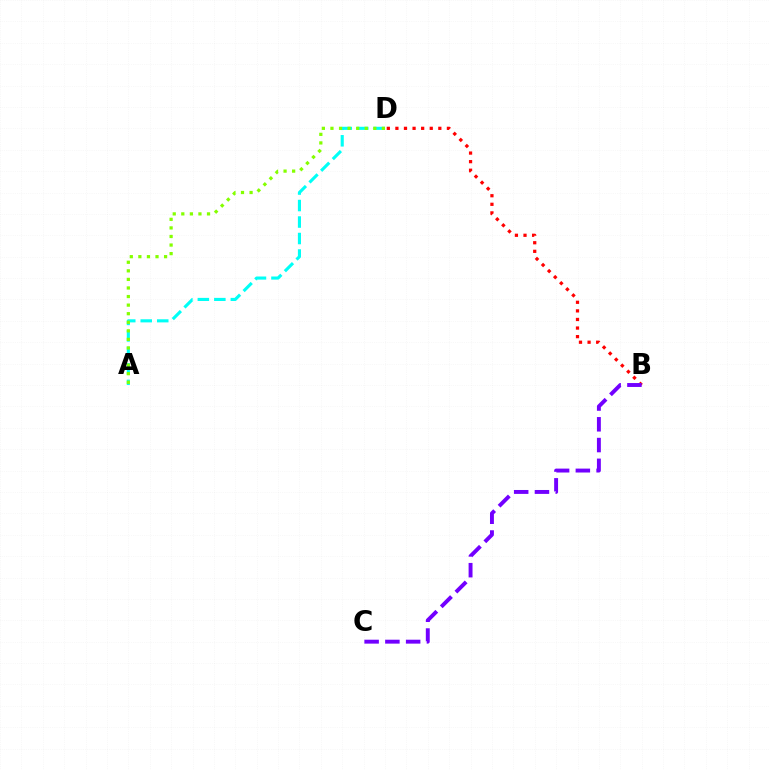{('A', 'D'): [{'color': '#00fff6', 'line_style': 'dashed', 'thickness': 2.24}, {'color': '#84ff00', 'line_style': 'dotted', 'thickness': 2.33}], ('B', 'D'): [{'color': '#ff0000', 'line_style': 'dotted', 'thickness': 2.33}], ('B', 'C'): [{'color': '#7200ff', 'line_style': 'dashed', 'thickness': 2.82}]}